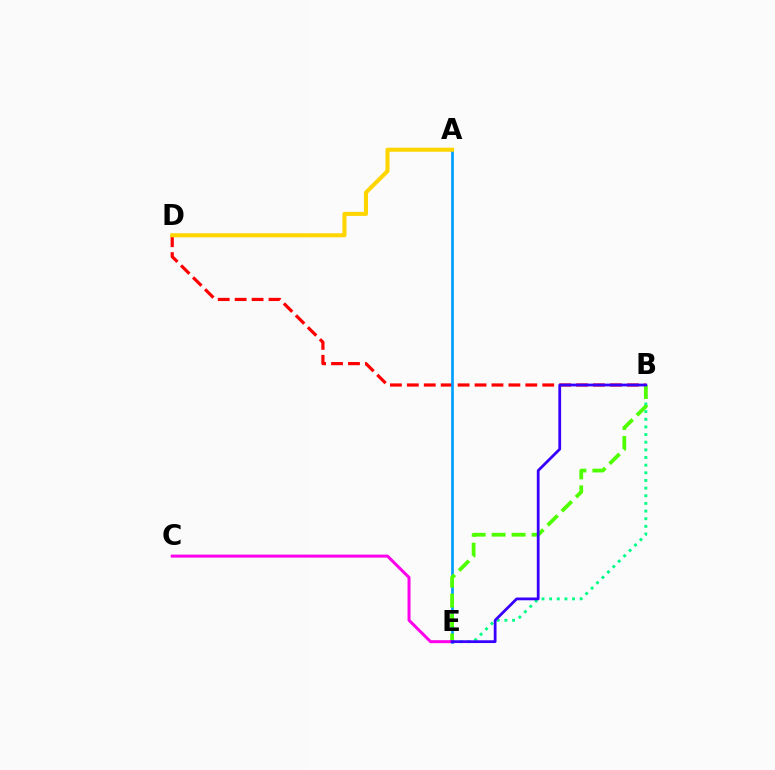{('B', 'D'): [{'color': '#ff0000', 'line_style': 'dashed', 'thickness': 2.3}], ('B', 'E'): [{'color': '#00ff86', 'line_style': 'dotted', 'thickness': 2.08}, {'color': '#4fff00', 'line_style': 'dashed', 'thickness': 2.71}, {'color': '#3700ff', 'line_style': 'solid', 'thickness': 2.0}], ('A', 'E'): [{'color': '#009eff', 'line_style': 'solid', 'thickness': 1.94}], ('C', 'E'): [{'color': '#ff00ed', 'line_style': 'solid', 'thickness': 2.16}], ('A', 'D'): [{'color': '#ffd500', 'line_style': 'solid', 'thickness': 2.92}]}